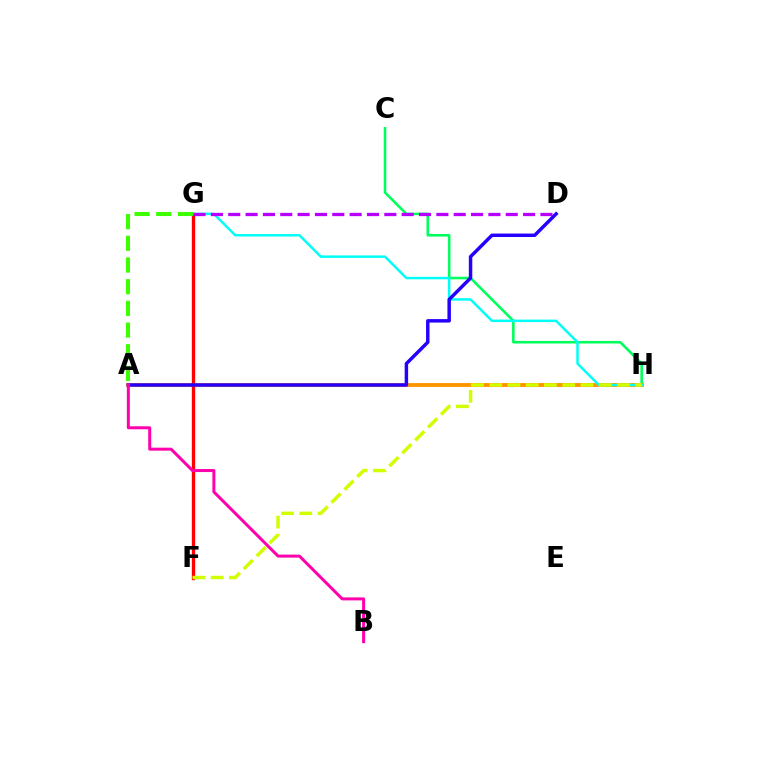{('C', 'H'): [{'color': '#00ff5c', 'line_style': 'solid', 'thickness': 1.85}], ('F', 'G'): [{'color': '#0074ff', 'line_style': 'dotted', 'thickness': 2.15}, {'color': '#ff0000', 'line_style': 'solid', 'thickness': 2.38}], ('A', 'H'): [{'color': '#ff9400', 'line_style': 'solid', 'thickness': 2.76}], ('G', 'H'): [{'color': '#00fff6', 'line_style': 'solid', 'thickness': 1.79}], ('D', 'G'): [{'color': '#b900ff', 'line_style': 'dashed', 'thickness': 2.36}], ('F', 'H'): [{'color': '#d1ff00', 'line_style': 'dashed', 'thickness': 2.48}], ('A', 'D'): [{'color': '#2500ff', 'line_style': 'solid', 'thickness': 2.49}], ('A', 'G'): [{'color': '#3dff00', 'line_style': 'dashed', 'thickness': 2.95}], ('A', 'B'): [{'color': '#ff00ac', 'line_style': 'solid', 'thickness': 2.16}]}